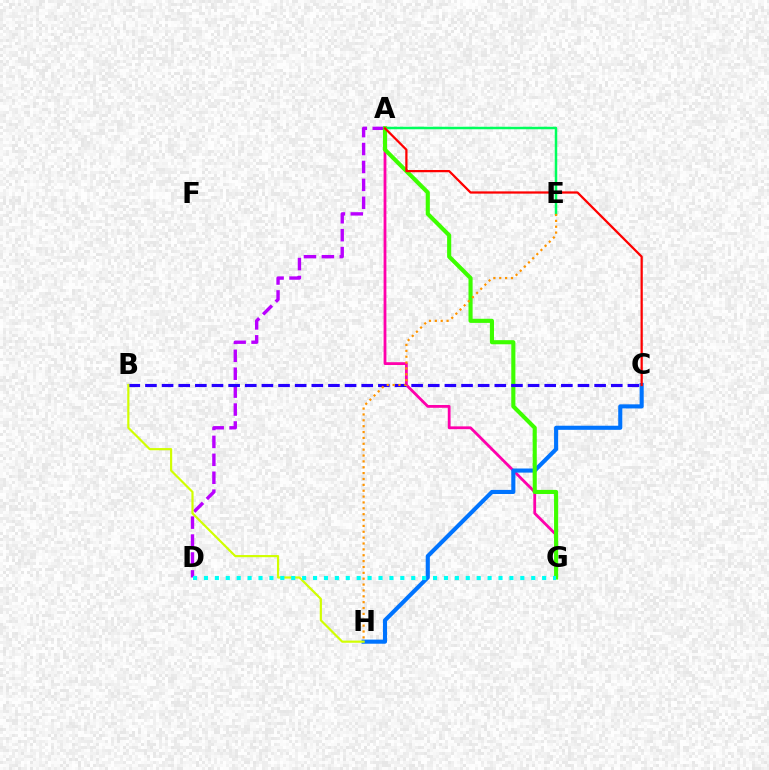{('A', 'G'): [{'color': '#ff00ac', 'line_style': 'solid', 'thickness': 2.01}, {'color': '#3dff00', 'line_style': 'solid', 'thickness': 2.96}], ('C', 'H'): [{'color': '#0074ff', 'line_style': 'solid', 'thickness': 2.95}], ('A', 'D'): [{'color': '#b900ff', 'line_style': 'dashed', 'thickness': 2.43}], ('A', 'E'): [{'color': '#00ff5c', 'line_style': 'solid', 'thickness': 1.79}], ('B', 'C'): [{'color': '#2500ff', 'line_style': 'dashed', 'thickness': 2.26}], ('E', 'H'): [{'color': '#ff9400', 'line_style': 'dotted', 'thickness': 1.59}], ('A', 'C'): [{'color': '#ff0000', 'line_style': 'solid', 'thickness': 1.62}], ('B', 'H'): [{'color': '#d1ff00', 'line_style': 'solid', 'thickness': 1.57}], ('D', 'G'): [{'color': '#00fff6', 'line_style': 'dotted', 'thickness': 2.96}]}